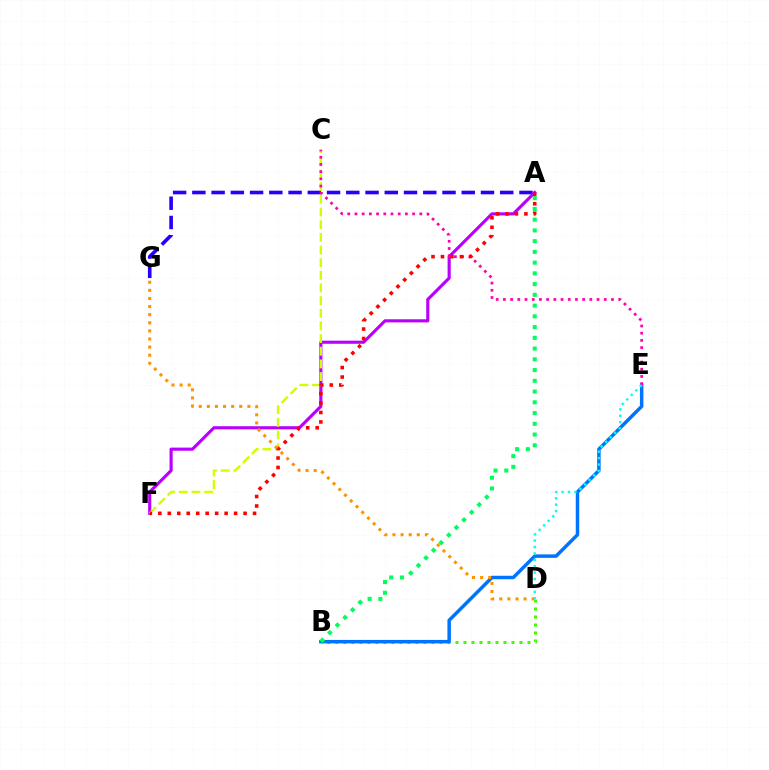{('B', 'D'): [{'color': '#3dff00', 'line_style': 'dotted', 'thickness': 2.17}], ('A', 'G'): [{'color': '#2500ff', 'line_style': 'dashed', 'thickness': 2.61}], ('A', 'F'): [{'color': '#b900ff', 'line_style': 'solid', 'thickness': 2.25}, {'color': '#ff0000', 'line_style': 'dotted', 'thickness': 2.57}], ('B', 'E'): [{'color': '#0074ff', 'line_style': 'solid', 'thickness': 2.51}], ('C', 'F'): [{'color': '#d1ff00', 'line_style': 'dashed', 'thickness': 1.72}], ('A', 'B'): [{'color': '#00ff5c', 'line_style': 'dotted', 'thickness': 2.92}], ('C', 'E'): [{'color': '#ff00ac', 'line_style': 'dotted', 'thickness': 1.96}], ('D', 'G'): [{'color': '#ff9400', 'line_style': 'dotted', 'thickness': 2.2}], ('D', 'E'): [{'color': '#00fff6', 'line_style': 'dotted', 'thickness': 1.74}]}